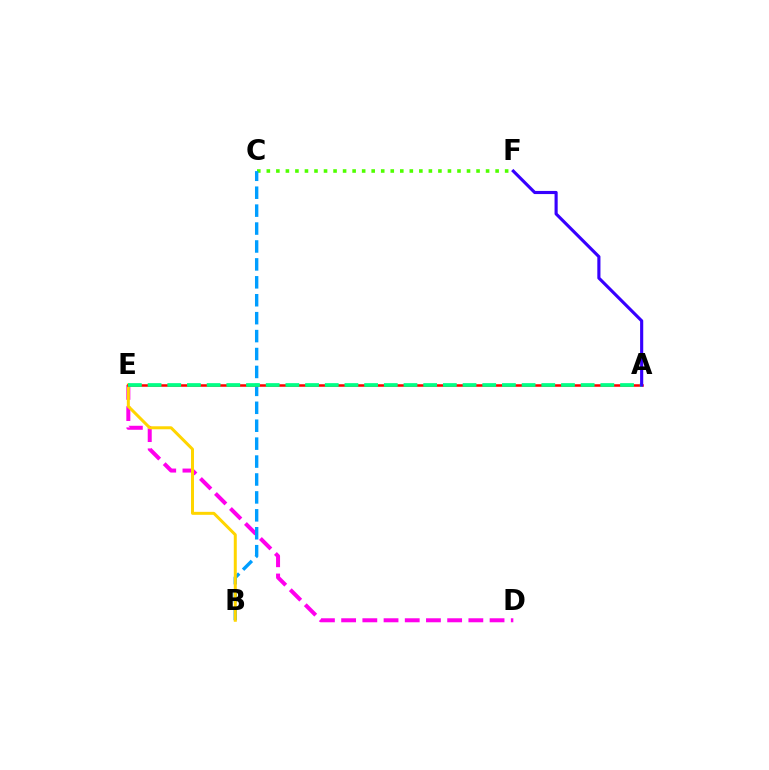{('D', 'E'): [{'color': '#ff00ed', 'line_style': 'dashed', 'thickness': 2.88}], ('C', 'F'): [{'color': '#4fff00', 'line_style': 'dotted', 'thickness': 2.59}], ('B', 'C'): [{'color': '#009eff', 'line_style': 'dashed', 'thickness': 2.43}], ('B', 'E'): [{'color': '#ffd500', 'line_style': 'solid', 'thickness': 2.16}], ('A', 'E'): [{'color': '#ff0000', 'line_style': 'solid', 'thickness': 1.82}, {'color': '#00ff86', 'line_style': 'dashed', 'thickness': 2.67}], ('A', 'F'): [{'color': '#3700ff', 'line_style': 'solid', 'thickness': 2.25}]}